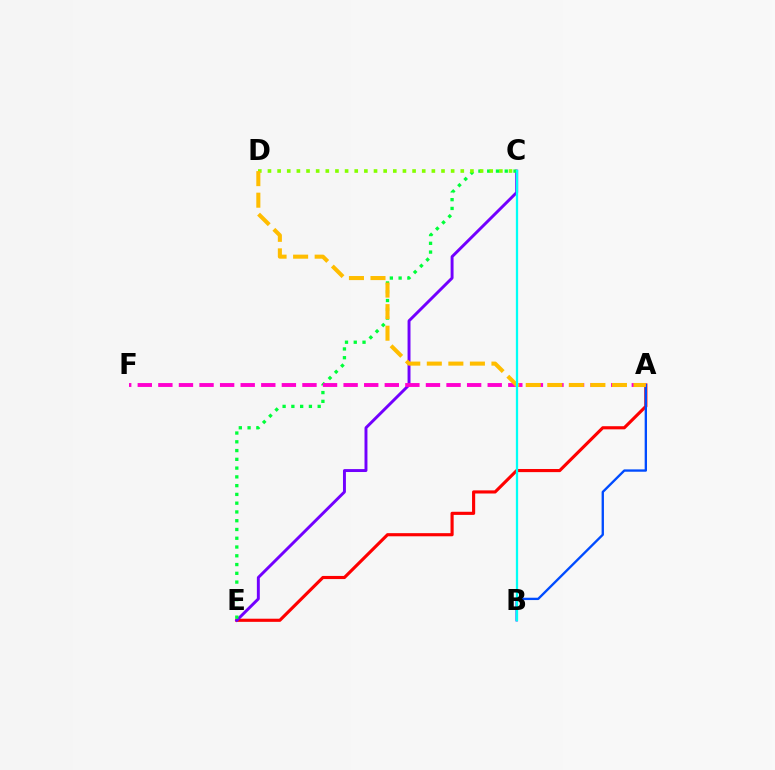{('A', 'E'): [{'color': '#ff0000', 'line_style': 'solid', 'thickness': 2.25}], ('A', 'B'): [{'color': '#004bff', 'line_style': 'solid', 'thickness': 1.69}], ('C', 'E'): [{'color': '#7200ff', 'line_style': 'solid', 'thickness': 2.11}, {'color': '#00ff39', 'line_style': 'dotted', 'thickness': 2.38}], ('A', 'F'): [{'color': '#ff00cf', 'line_style': 'dashed', 'thickness': 2.8}], ('C', 'D'): [{'color': '#84ff00', 'line_style': 'dotted', 'thickness': 2.62}], ('A', 'D'): [{'color': '#ffbd00', 'line_style': 'dashed', 'thickness': 2.93}], ('B', 'C'): [{'color': '#00fff6', 'line_style': 'solid', 'thickness': 1.64}]}